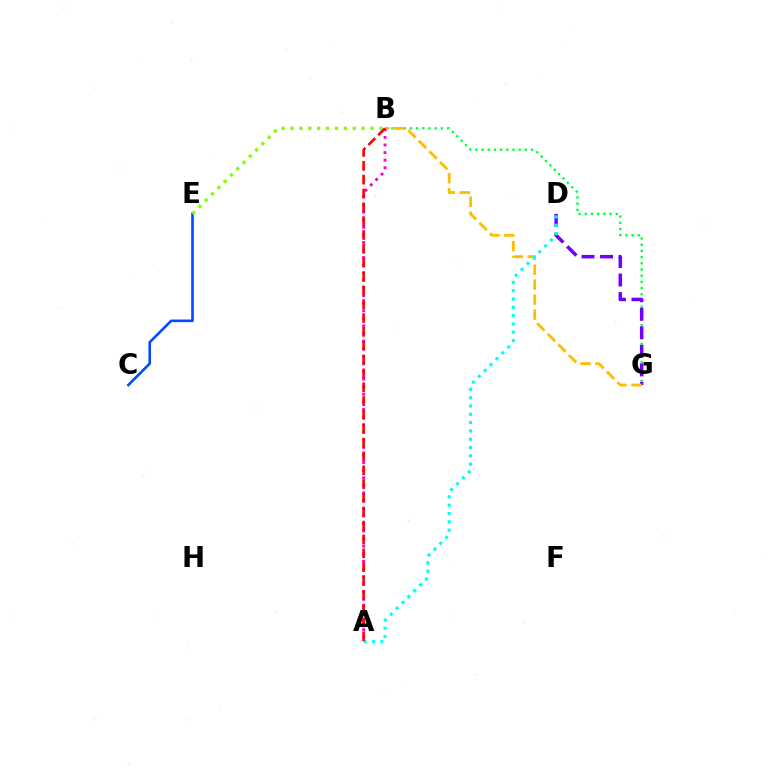{('B', 'G'): [{'color': '#00ff39', 'line_style': 'dotted', 'thickness': 1.68}, {'color': '#ffbd00', 'line_style': 'dashed', 'thickness': 2.03}], ('C', 'E'): [{'color': '#004bff', 'line_style': 'solid', 'thickness': 1.88}], ('D', 'G'): [{'color': '#7200ff', 'line_style': 'dashed', 'thickness': 2.52}], ('B', 'E'): [{'color': '#84ff00', 'line_style': 'dotted', 'thickness': 2.41}], ('A', 'B'): [{'color': '#ff00cf', 'line_style': 'dotted', 'thickness': 2.06}, {'color': '#ff0000', 'line_style': 'dashed', 'thickness': 1.88}], ('A', 'D'): [{'color': '#00fff6', 'line_style': 'dotted', 'thickness': 2.26}]}